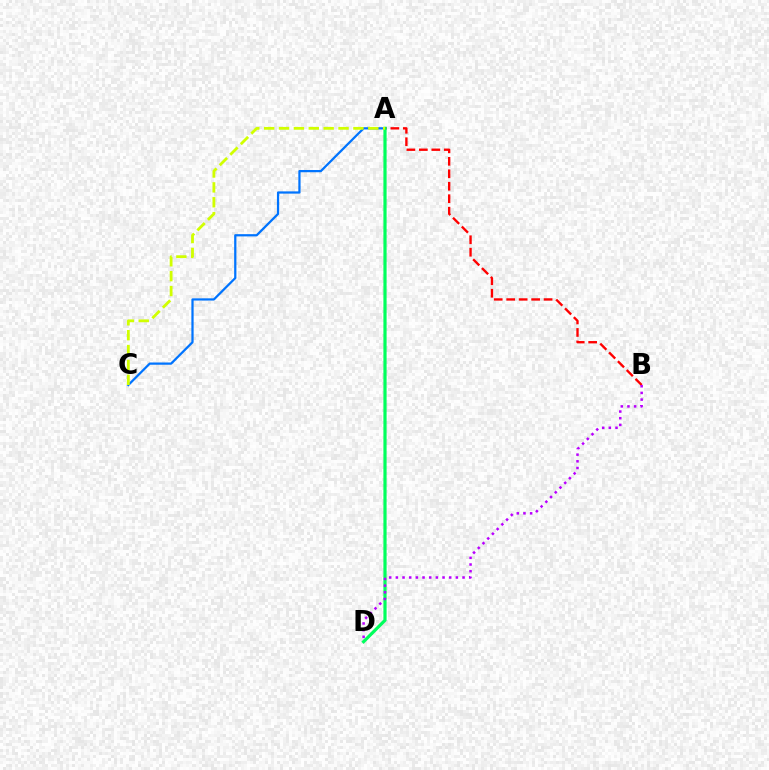{('A', 'B'): [{'color': '#ff0000', 'line_style': 'dashed', 'thickness': 1.69}], ('A', 'C'): [{'color': '#0074ff', 'line_style': 'solid', 'thickness': 1.62}, {'color': '#d1ff00', 'line_style': 'dashed', 'thickness': 2.02}], ('A', 'D'): [{'color': '#00ff5c', 'line_style': 'solid', 'thickness': 2.3}], ('B', 'D'): [{'color': '#b900ff', 'line_style': 'dotted', 'thickness': 1.81}]}